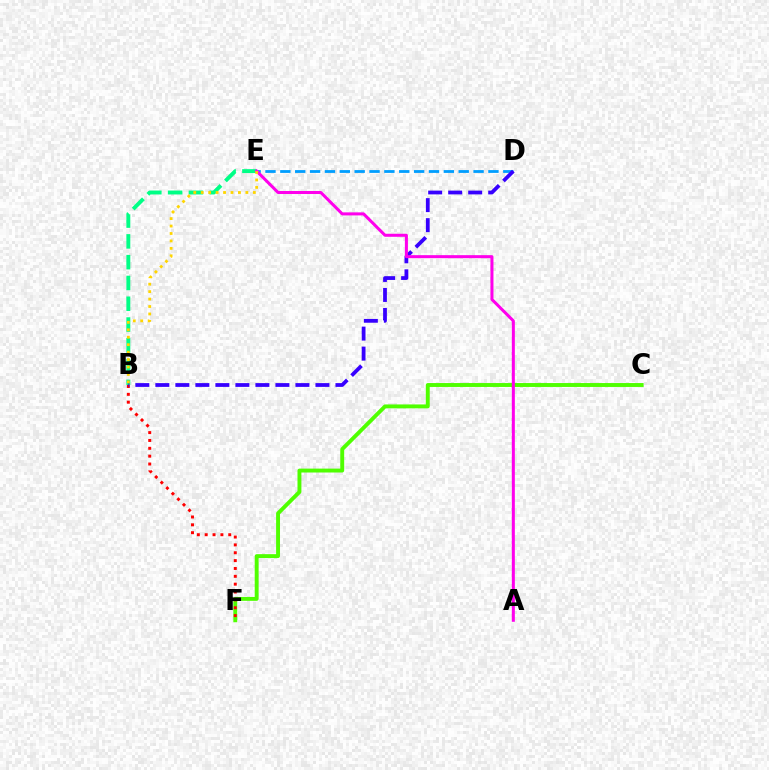{('B', 'E'): [{'color': '#00ff86', 'line_style': 'dashed', 'thickness': 2.82}, {'color': '#ffd500', 'line_style': 'dotted', 'thickness': 2.02}], ('D', 'E'): [{'color': '#009eff', 'line_style': 'dashed', 'thickness': 2.02}], ('C', 'F'): [{'color': '#4fff00', 'line_style': 'solid', 'thickness': 2.81}], ('B', 'F'): [{'color': '#ff0000', 'line_style': 'dotted', 'thickness': 2.13}], ('B', 'D'): [{'color': '#3700ff', 'line_style': 'dashed', 'thickness': 2.72}], ('A', 'E'): [{'color': '#ff00ed', 'line_style': 'solid', 'thickness': 2.18}]}